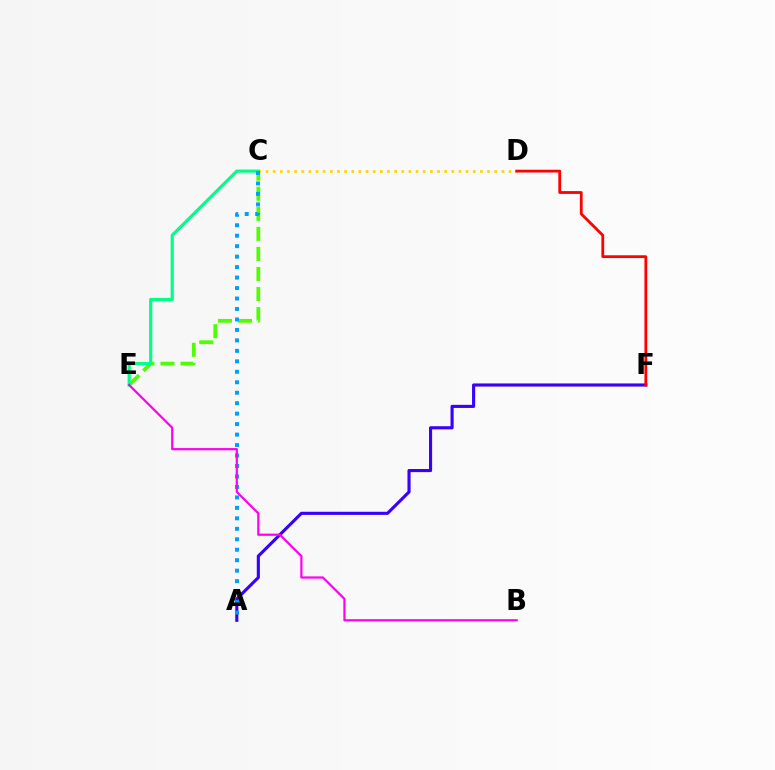{('C', 'E'): [{'color': '#4fff00', 'line_style': 'dashed', 'thickness': 2.72}, {'color': '#00ff86', 'line_style': 'solid', 'thickness': 2.27}], ('A', 'F'): [{'color': '#3700ff', 'line_style': 'solid', 'thickness': 2.24}], ('C', 'D'): [{'color': '#ffd500', 'line_style': 'dotted', 'thickness': 1.94}], ('A', 'C'): [{'color': '#009eff', 'line_style': 'dotted', 'thickness': 2.84}], ('D', 'F'): [{'color': '#ff0000', 'line_style': 'solid', 'thickness': 2.01}], ('B', 'E'): [{'color': '#ff00ed', 'line_style': 'solid', 'thickness': 1.59}]}